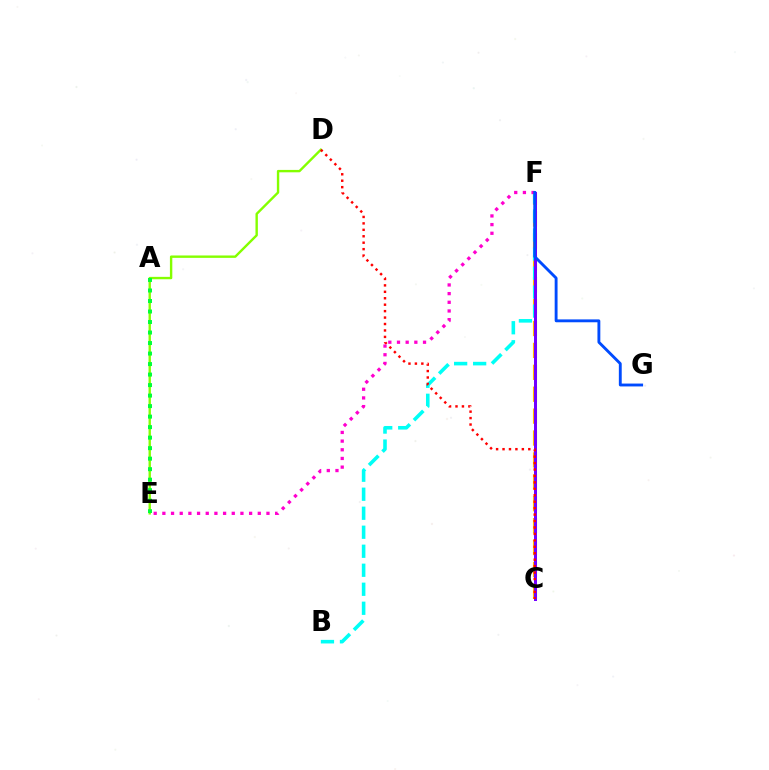{('C', 'F'): [{'color': '#ffbd00', 'line_style': 'dashed', 'thickness': 2.98}, {'color': '#7200ff', 'line_style': 'solid', 'thickness': 2.16}], ('D', 'E'): [{'color': '#84ff00', 'line_style': 'solid', 'thickness': 1.72}], ('B', 'F'): [{'color': '#00fff6', 'line_style': 'dashed', 'thickness': 2.58}], ('A', 'E'): [{'color': '#00ff39', 'line_style': 'dotted', 'thickness': 2.86}], ('C', 'D'): [{'color': '#ff0000', 'line_style': 'dotted', 'thickness': 1.75}], ('E', 'F'): [{'color': '#ff00cf', 'line_style': 'dotted', 'thickness': 2.36}], ('F', 'G'): [{'color': '#004bff', 'line_style': 'solid', 'thickness': 2.07}]}